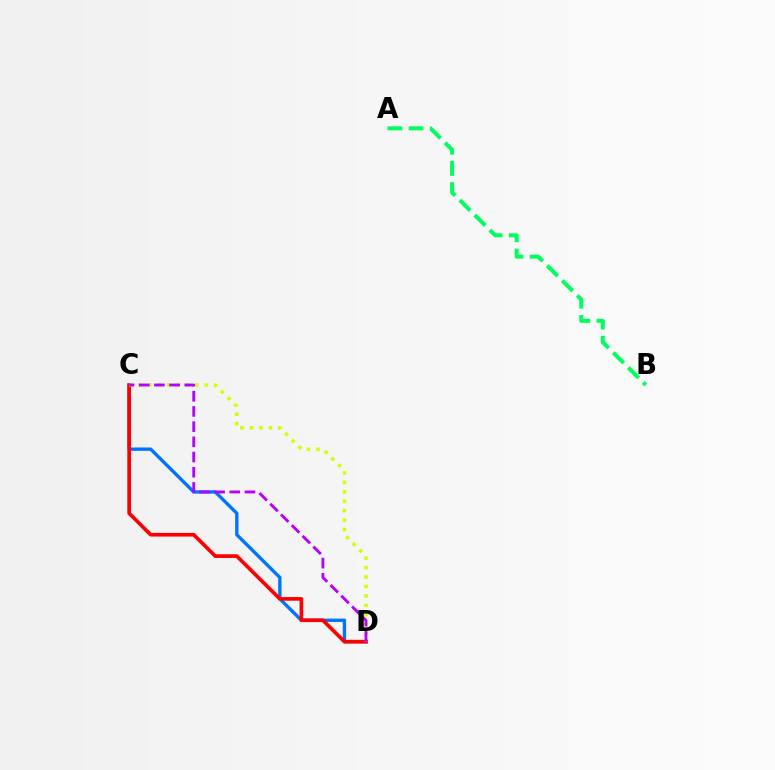{('C', 'D'): [{'color': '#0074ff', 'line_style': 'solid', 'thickness': 2.42}, {'color': '#ff0000', 'line_style': 'solid', 'thickness': 2.65}, {'color': '#d1ff00', 'line_style': 'dotted', 'thickness': 2.56}, {'color': '#b900ff', 'line_style': 'dashed', 'thickness': 2.06}], ('A', 'B'): [{'color': '#00ff5c', 'line_style': 'dashed', 'thickness': 2.88}]}